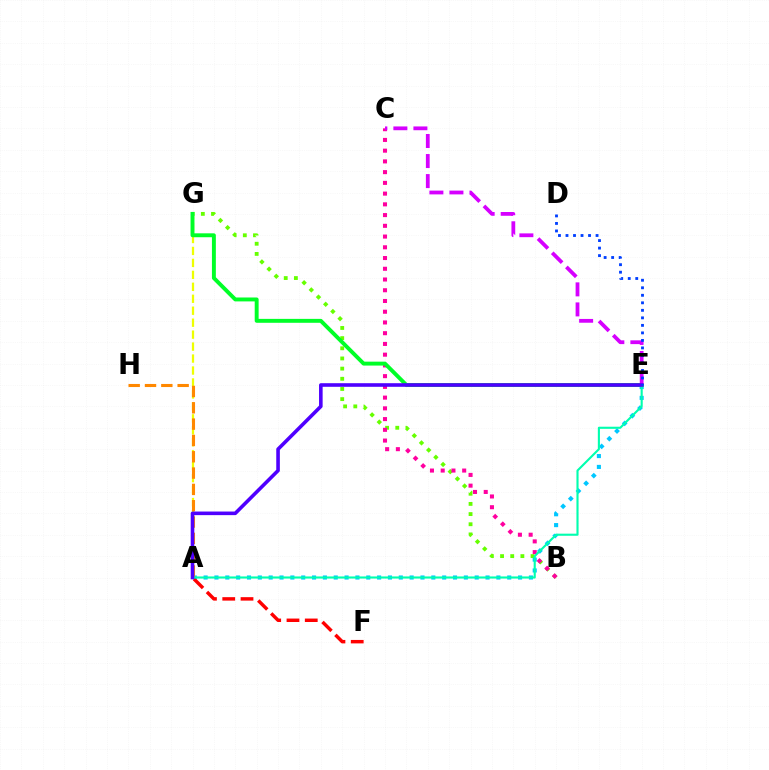{('A', 'G'): [{'color': '#eeff00', 'line_style': 'dashed', 'thickness': 1.62}], ('B', 'G'): [{'color': '#66ff00', 'line_style': 'dotted', 'thickness': 2.76}], ('A', 'E'): [{'color': '#00c7ff', 'line_style': 'dotted', 'thickness': 2.95}, {'color': '#00ffaf', 'line_style': 'solid', 'thickness': 1.52}, {'color': '#4f00ff', 'line_style': 'solid', 'thickness': 2.59}], ('B', 'C'): [{'color': '#ff00a0', 'line_style': 'dotted', 'thickness': 2.92}], ('A', 'F'): [{'color': '#ff0000', 'line_style': 'dashed', 'thickness': 2.48}], ('E', 'G'): [{'color': '#00ff27', 'line_style': 'solid', 'thickness': 2.82}], ('C', 'E'): [{'color': '#d600ff', 'line_style': 'dashed', 'thickness': 2.72}], ('A', 'H'): [{'color': '#ff8800', 'line_style': 'dashed', 'thickness': 2.22}], ('D', 'E'): [{'color': '#003fff', 'line_style': 'dotted', 'thickness': 2.04}]}